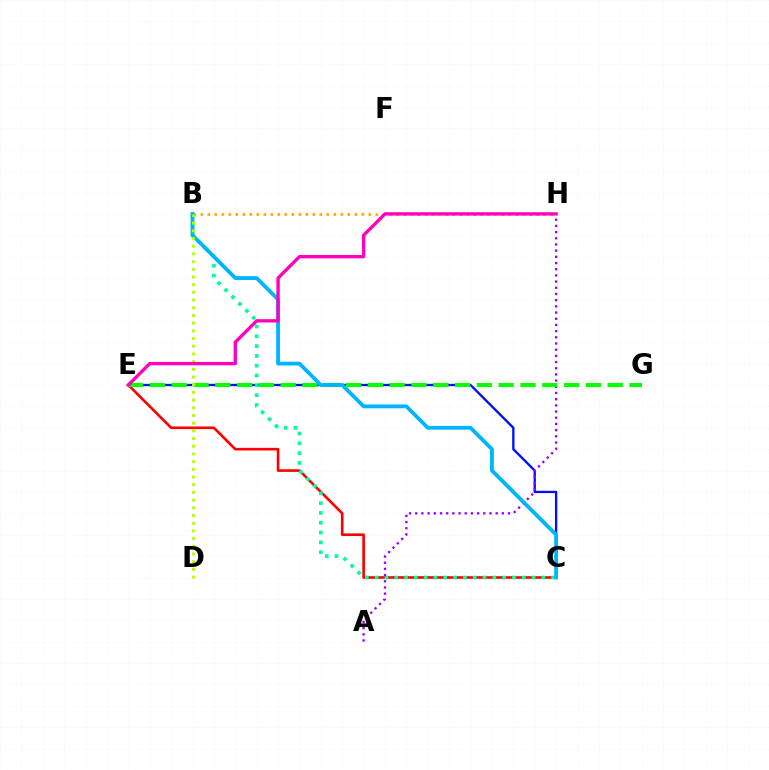{('C', 'E'): [{'color': '#ff0000', 'line_style': 'solid', 'thickness': 1.9}, {'color': '#0010ff', 'line_style': 'solid', 'thickness': 1.68}], ('B', 'H'): [{'color': '#ffa500', 'line_style': 'dotted', 'thickness': 1.9}], ('B', 'C'): [{'color': '#00ff9d', 'line_style': 'dotted', 'thickness': 2.66}, {'color': '#00b5ff', 'line_style': 'solid', 'thickness': 2.75}], ('A', 'H'): [{'color': '#9b00ff', 'line_style': 'dotted', 'thickness': 1.68}], ('E', 'G'): [{'color': '#08ff00', 'line_style': 'dashed', 'thickness': 2.96}], ('B', 'D'): [{'color': '#b3ff00', 'line_style': 'dotted', 'thickness': 2.09}], ('E', 'H'): [{'color': '#ff00bd', 'line_style': 'solid', 'thickness': 2.4}]}